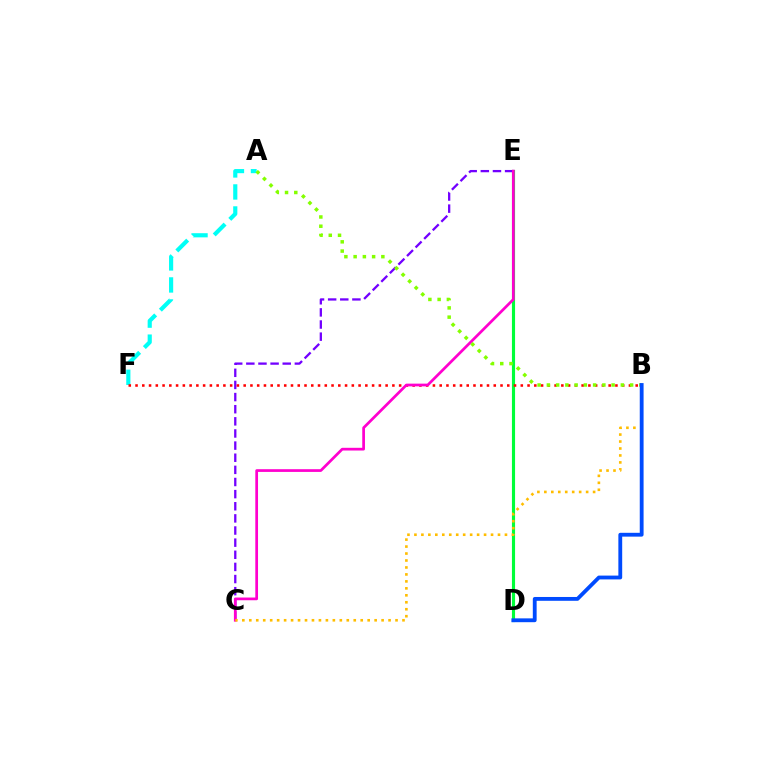{('D', 'E'): [{'color': '#00ff39', 'line_style': 'solid', 'thickness': 2.25}], ('A', 'F'): [{'color': '#00fff6', 'line_style': 'dashed', 'thickness': 2.99}], ('C', 'E'): [{'color': '#7200ff', 'line_style': 'dashed', 'thickness': 1.65}, {'color': '#ff00cf', 'line_style': 'solid', 'thickness': 1.96}], ('B', 'F'): [{'color': '#ff0000', 'line_style': 'dotted', 'thickness': 1.84}], ('B', 'C'): [{'color': '#ffbd00', 'line_style': 'dotted', 'thickness': 1.89}], ('A', 'B'): [{'color': '#84ff00', 'line_style': 'dotted', 'thickness': 2.51}], ('B', 'D'): [{'color': '#004bff', 'line_style': 'solid', 'thickness': 2.75}]}